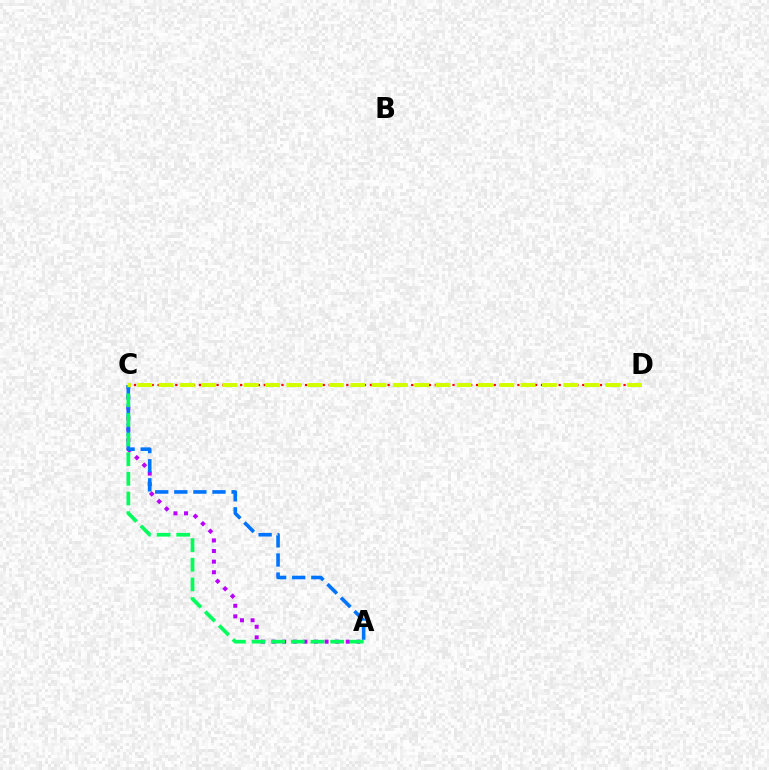{('A', 'C'): [{'color': '#b900ff', 'line_style': 'dotted', 'thickness': 2.88}, {'color': '#0074ff', 'line_style': 'dashed', 'thickness': 2.59}, {'color': '#00ff5c', 'line_style': 'dashed', 'thickness': 2.67}], ('C', 'D'): [{'color': '#ff0000', 'line_style': 'dotted', 'thickness': 1.6}, {'color': '#d1ff00', 'line_style': 'dashed', 'thickness': 2.89}]}